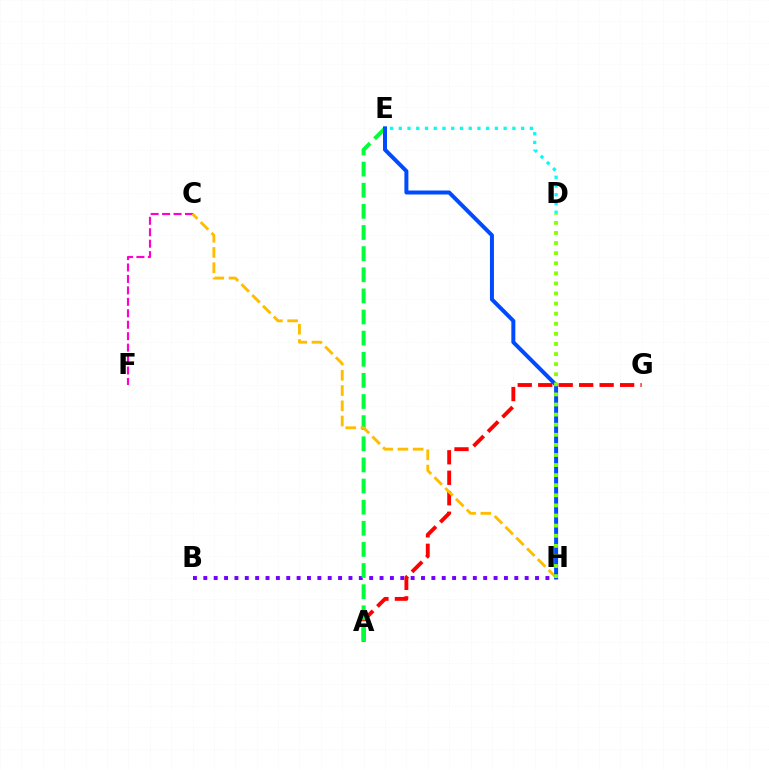{('B', 'H'): [{'color': '#7200ff', 'line_style': 'dotted', 'thickness': 2.82}], ('A', 'G'): [{'color': '#ff0000', 'line_style': 'dashed', 'thickness': 2.78}], ('A', 'E'): [{'color': '#00ff39', 'line_style': 'dashed', 'thickness': 2.87}], ('D', 'E'): [{'color': '#00fff6', 'line_style': 'dotted', 'thickness': 2.37}], ('C', 'F'): [{'color': '#ff00cf', 'line_style': 'dashed', 'thickness': 1.56}], ('C', 'H'): [{'color': '#ffbd00', 'line_style': 'dashed', 'thickness': 2.07}], ('E', 'H'): [{'color': '#004bff', 'line_style': 'solid', 'thickness': 2.87}], ('D', 'H'): [{'color': '#84ff00', 'line_style': 'dotted', 'thickness': 2.74}]}